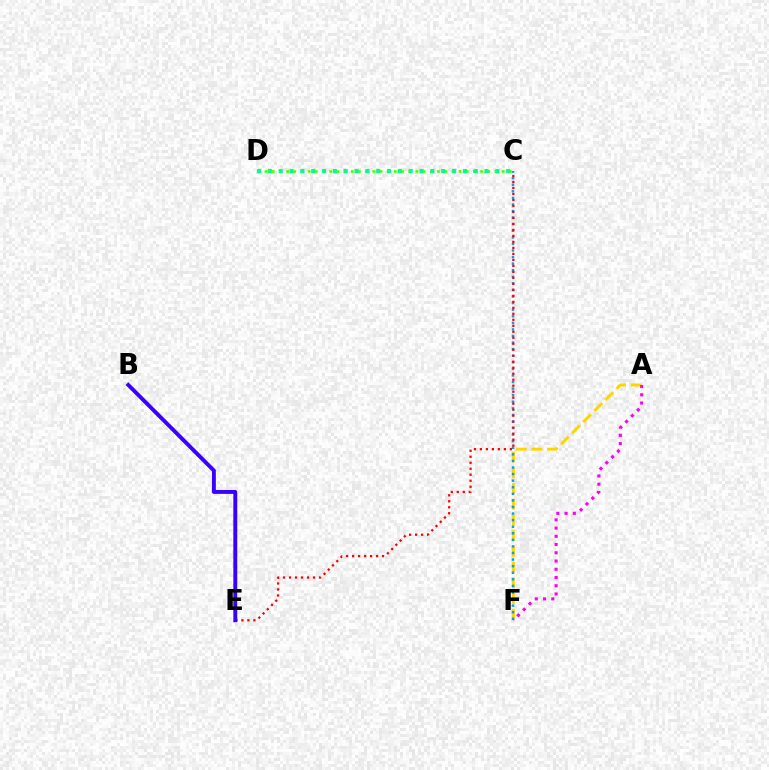{('C', 'D'): [{'color': '#4fff00', 'line_style': 'dotted', 'thickness': 1.95}, {'color': '#00ff86', 'line_style': 'dotted', 'thickness': 2.94}], ('A', 'F'): [{'color': '#ffd500', 'line_style': 'dashed', 'thickness': 2.14}, {'color': '#ff00ed', 'line_style': 'dotted', 'thickness': 2.24}], ('C', 'F'): [{'color': '#009eff', 'line_style': 'dotted', 'thickness': 1.79}], ('C', 'E'): [{'color': '#ff0000', 'line_style': 'dotted', 'thickness': 1.63}], ('B', 'E'): [{'color': '#3700ff', 'line_style': 'solid', 'thickness': 2.8}]}